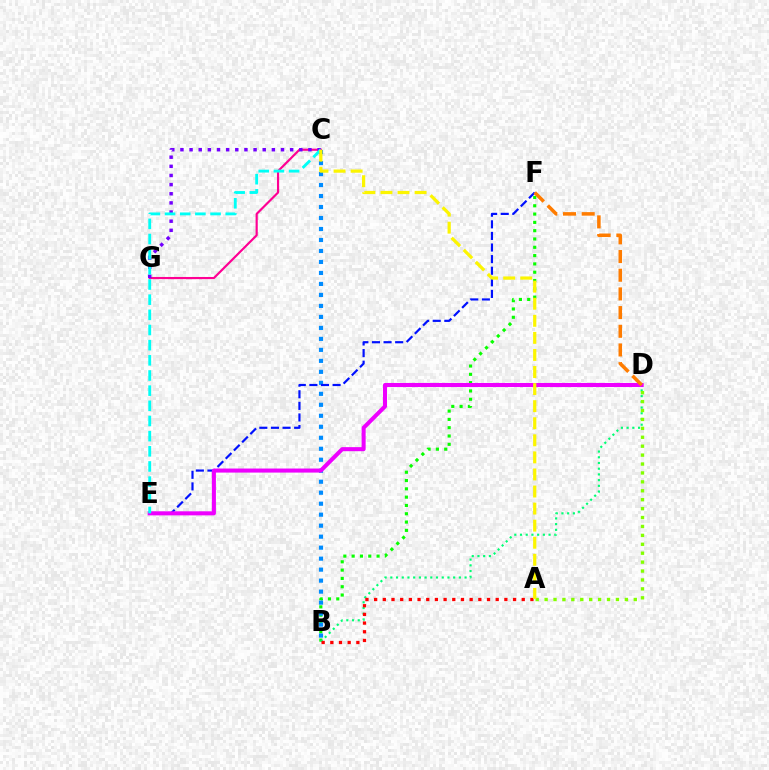{('B', 'F'): [{'color': '#08ff00', 'line_style': 'dotted', 'thickness': 2.26}], ('B', 'D'): [{'color': '#00ff74', 'line_style': 'dotted', 'thickness': 1.55}], ('B', 'C'): [{'color': '#008cff', 'line_style': 'dotted', 'thickness': 2.99}], ('C', 'G'): [{'color': '#ff0094', 'line_style': 'solid', 'thickness': 1.56}, {'color': '#7200ff', 'line_style': 'dotted', 'thickness': 2.48}], ('E', 'F'): [{'color': '#0010ff', 'line_style': 'dashed', 'thickness': 1.58}], ('A', 'D'): [{'color': '#84ff00', 'line_style': 'dotted', 'thickness': 2.42}], ('D', 'E'): [{'color': '#ee00ff', 'line_style': 'solid', 'thickness': 2.92}], ('A', 'B'): [{'color': '#ff0000', 'line_style': 'dotted', 'thickness': 2.36}], ('D', 'F'): [{'color': '#ff7c00', 'line_style': 'dashed', 'thickness': 2.54}], ('C', 'E'): [{'color': '#00fff6', 'line_style': 'dashed', 'thickness': 2.06}], ('A', 'C'): [{'color': '#fcf500', 'line_style': 'dashed', 'thickness': 2.32}]}